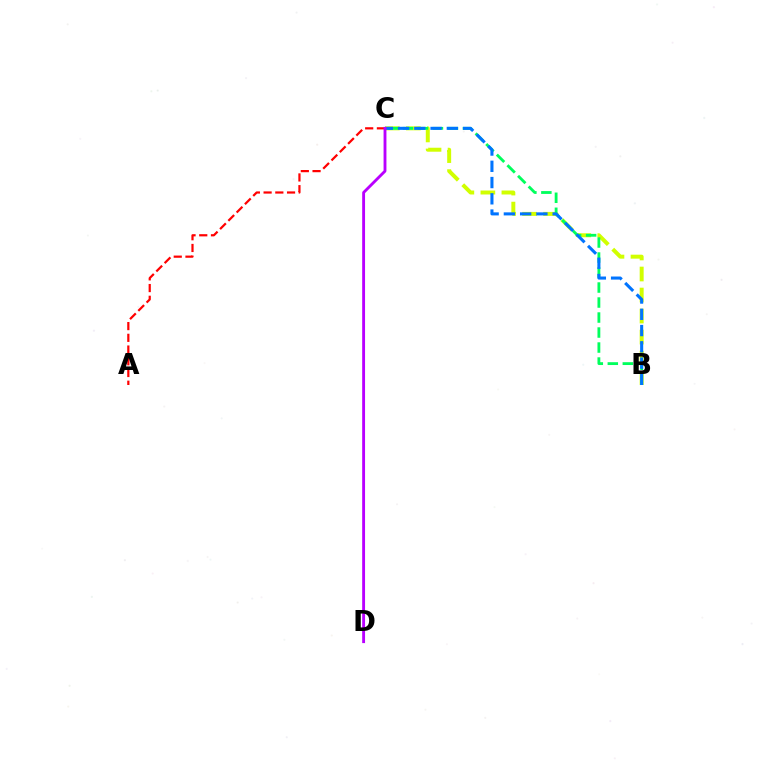{('B', 'C'): [{'color': '#d1ff00', 'line_style': 'dashed', 'thickness': 2.86}, {'color': '#00ff5c', 'line_style': 'dashed', 'thickness': 2.04}, {'color': '#0074ff', 'line_style': 'dashed', 'thickness': 2.21}], ('A', 'C'): [{'color': '#ff0000', 'line_style': 'dashed', 'thickness': 1.59}], ('C', 'D'): [{'color': '#b900ff', 'line_style': 'solid', 'thickness': 2.06}]}